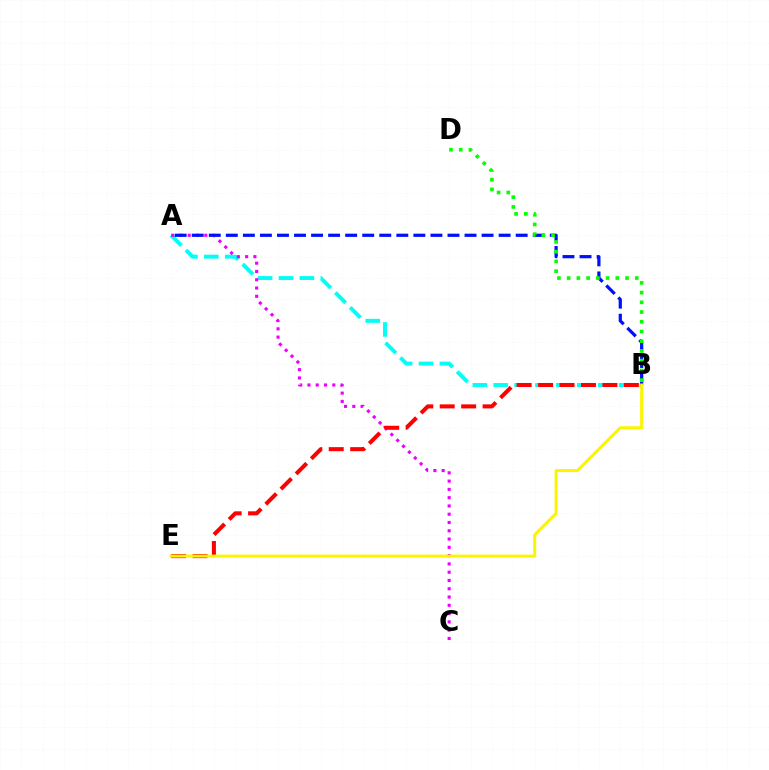{('A', 'B'): [{'color': '#00fff6', 'line_style': 'dashed', 'thickness': 2.84}, {'color': '#0010ff', 'line_style': 'dashed', 'thickness': 2.32}], ('A', 'C'): [{'color': '#ee00ff', 'line_style': 'dotted', 'thickness': 2.25}], ('B', 'E'): [{'color': '#ff0000', 'line_style': 'dashed', 'thickness': 2.91}, {'color': '#fcf500', 'line_style': 'solid', 'thickness': 2.18}], ('B', 'D'): [{'color': '#08ff00', 'line_style': 'dotted', 'thickness': 2.64}]}